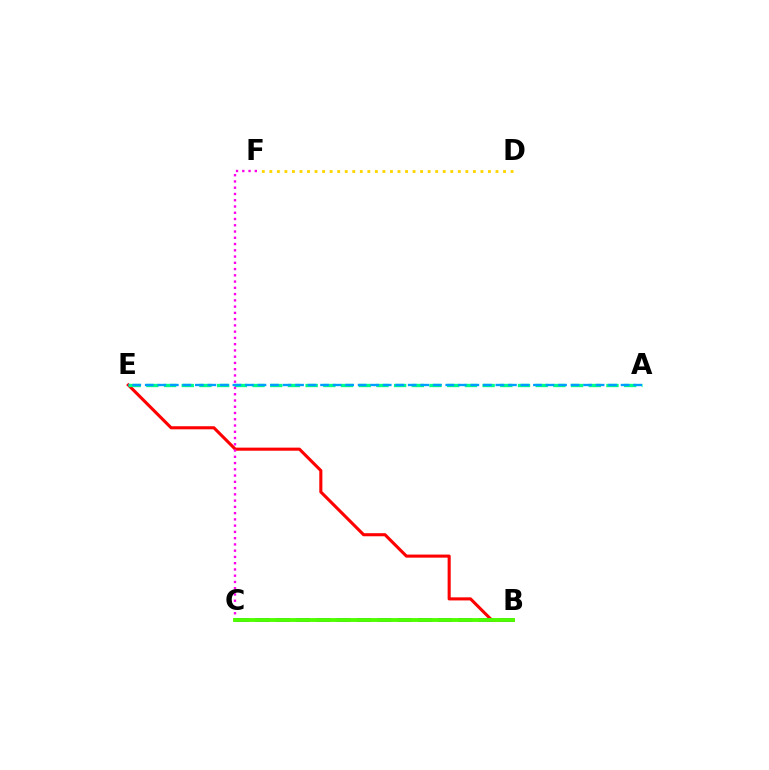{('B', 'E'): [{'color': '#ff0000', 'line_style': 'solid', 'thickness': 2.22}], ('A', 'E'): [{'color': '#00ff86', 'line_style': 'dashed', 'thickness': 2.4}, {'color': '#009eff', 'line_style': 'dashed', 'thickness': 1.7}], ('C', 'F'): [{'color': '#ff00ed', 'line_style': 'dotted', 'thickness': 1.7}], ('B', 'C'): [{'color': '#3700ff', 'line_style': 'dashed', 'thickness': 2.76}, {'color': '#4fff00', 'line_style': 'solid', 'thickness': 2.79}], ('D', 'F'): [{'color': '#ffd500', 'line_style': 'dotted', 'thickness': 2.05}]}